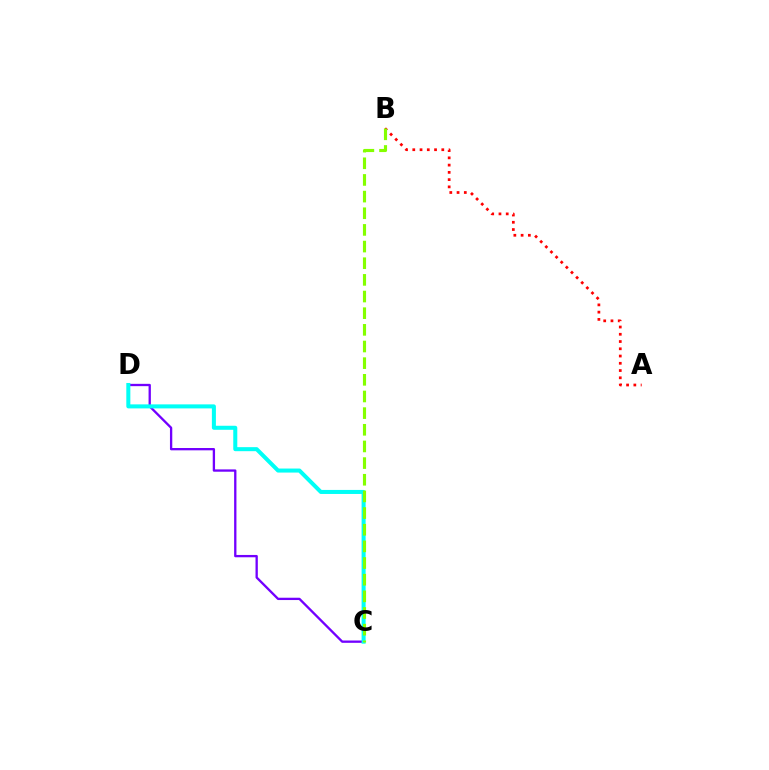{('A', 'B'): [{'color': '#ff0000', 'line_style': 'dotted', 'thickness': 1.97}], ('C', 'D'): [{'color': '#7200ff', 'line_style': 'solid', 'thickness': 1.67}, {'color': '#00fff6', 'line_style': 'solid', 'thickness': 2.9}], ('B', 'C'): [{'color': '#84ff00', 'line_style': 'dashed', 'thickness': 2.26}]}